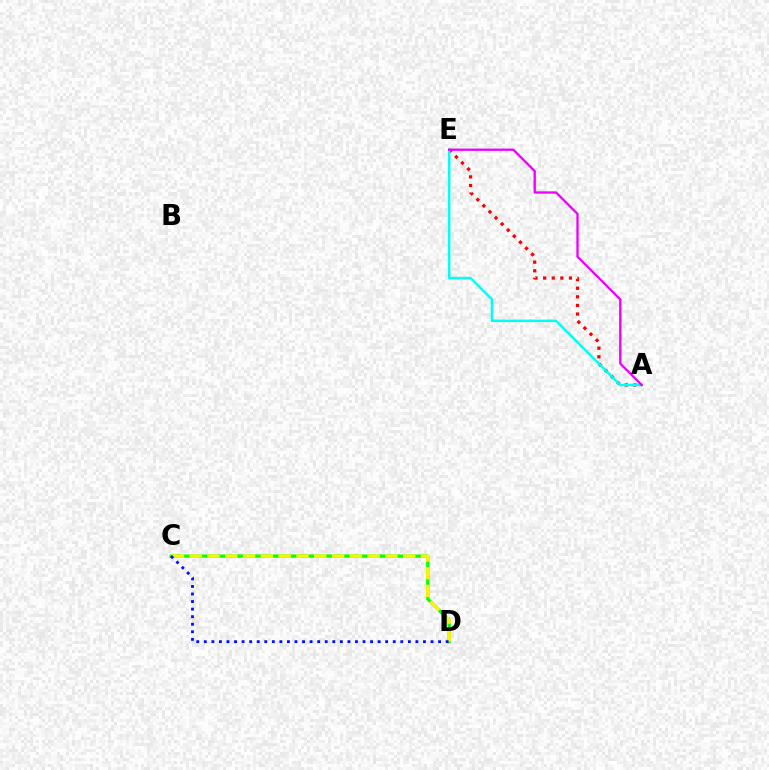{('A', 'E'): [{'color': '#ff0000', 'line_style': 'dotted', 'thickness': 2.34}, {'color': '#00fff6', 'line_style': 'solid', 'thickness': 1.8}, {'color': '#ee00ff', 'line_style': 'solid', 'thickness': 1.66}], ('C', 'D'): [{'color': '#08ff00', 'line_style': 'solid', 'thickness': 2.35}, {'color': '#fcf500', 'line_style': 'dashed', 'thickness': 2.42}, {'color': '#0010ff', 'line_style': 'dotted', 'thickness': 2.05}]}